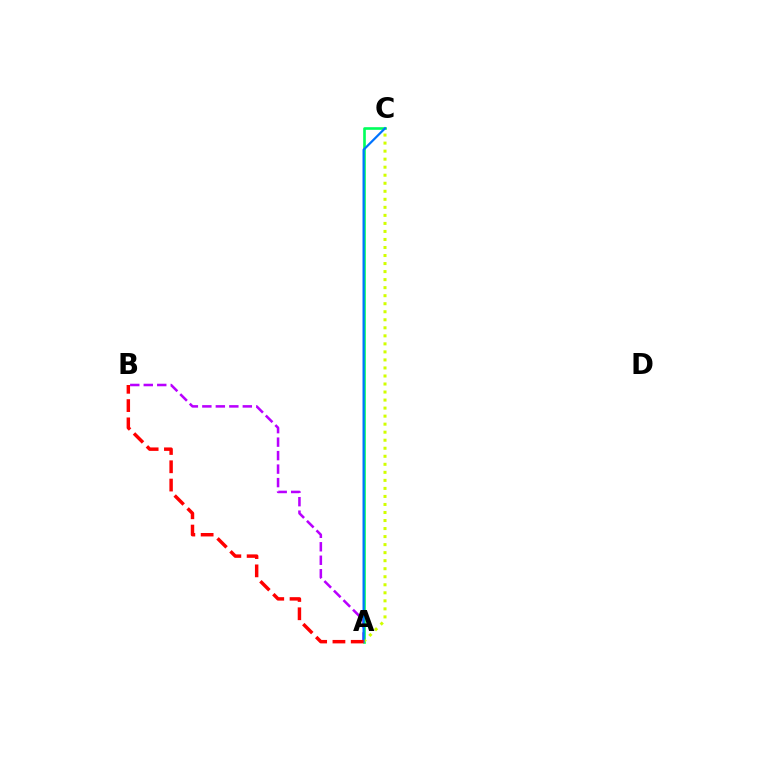{('A', 'B'): [{'color': '#b900ff', 'line_style': 'dashed', 'thickness': 1.83}, {'color': '#ff0000', 'line_style': 'dashed', 'thickness': 2.48}], ('A', 'C'): [{'color': '#00ff5c', 'line_style': 'solid', 'thickness': 1.89}, {'color': '#d1ff00', 'line_style': 'dotted', 'thickness': 2.18}, {'color': '#0074ff', 'line_style': 'solid', 'thickness': 1.59}]}